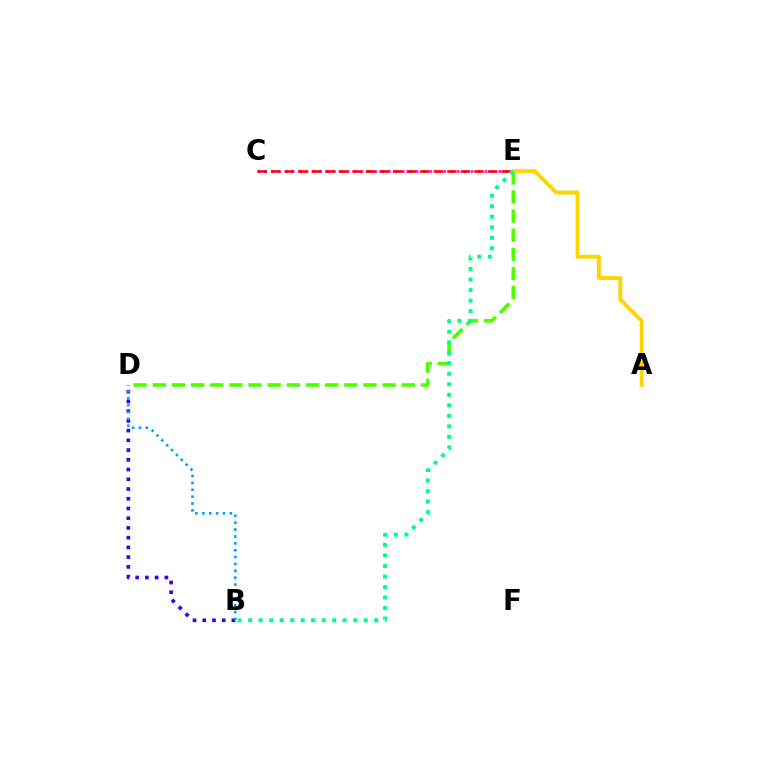{('D', 'E'): [{'color': '#4fff00', 'line_style': 'dashed', 'thickness': 2.6}], ('B', 'D'): [{'color': '#3700ff', 'line_style': 'dotted', 'thickness': 2.64}, {'color': '#009eff', 'line_style': 'dotted', 'thickness': 1.87}], ('C', 'E'): [{'color': '#ff00ed', 'line_style': 'dotted', 'thickness': 1.87}, {'color': '#ff0000', 'line_style': 'dashed', 'thickness': 1.84}], ('A', 'E'): [{'color': '#ffd500', 'line_style': 'solid', 'thickness': 2.81}], ('B', 'E'): [{'color': '#00ff86', 'line_style': 'dotted', 'thickness': 2.86}]}